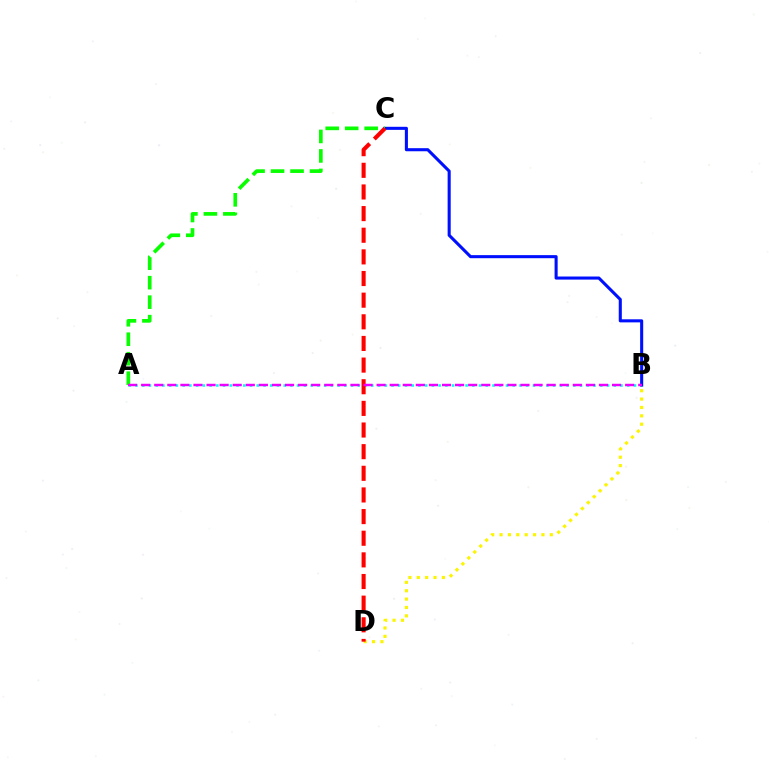{('A', 'B'): [{'color': '#00fff6', 'line_style': 'dotted', 'thickness': 1.83}, {'color': '#ee00ff', 'line_style': 'dashed', 'thickness': 1.78}], ('B', 'C'): [{'color': '#0010ff', 'line_style': 'solid', 'thickness': 2.22}], ('A', 'C'): [{'color': '#08ff00', 'line_style': 'dashed', 'thickness': 2.65}], ('B', 'D'): [{'color': '#fcf500', 'line_style': 'dotted', 'thickness': 2.28}], ('C', 'D'): [{'color': '#ff0000', 'line_style': 'dashed', 'thickness': 2.94}]}